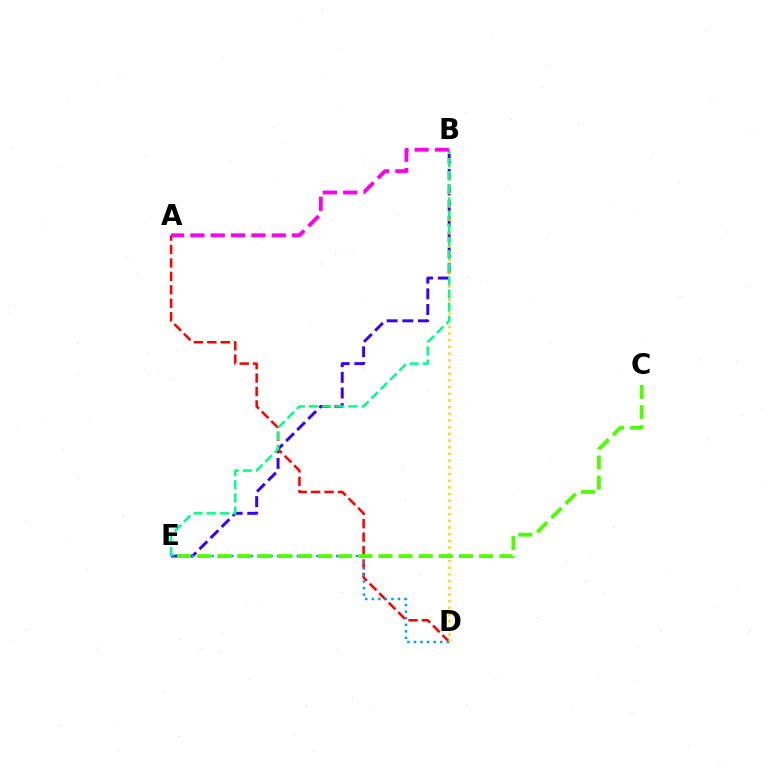{('B', 'E'): [{'color': '#3700ff', 'line_style': 'dashed', 'thickness': 2.13}, {'color': '#00ff86', 'line_style': 'dashed', 'thickness': 1.79}], ('A', 'D'): [{'color': '#ff0000', 'line_style': 'dashed', 'thickness': 1.83}], ('B', 'D'): [{'color': '#ffd500', 'line_style': 'dotted', 'thickness': 1.82}], ('D', 'E'): [{'color': '#009eff', 'line_style': 'dotted', 'thickness': 1.78}], ('C', 'E'): [{'color': '#4fff00', 'line_style': 'dashed', 'thickness': 2.74}], ('A', 'B'): [{'color': '#ff00ed', 'line_style': 'dashed', 'thickness': 2.76}]}